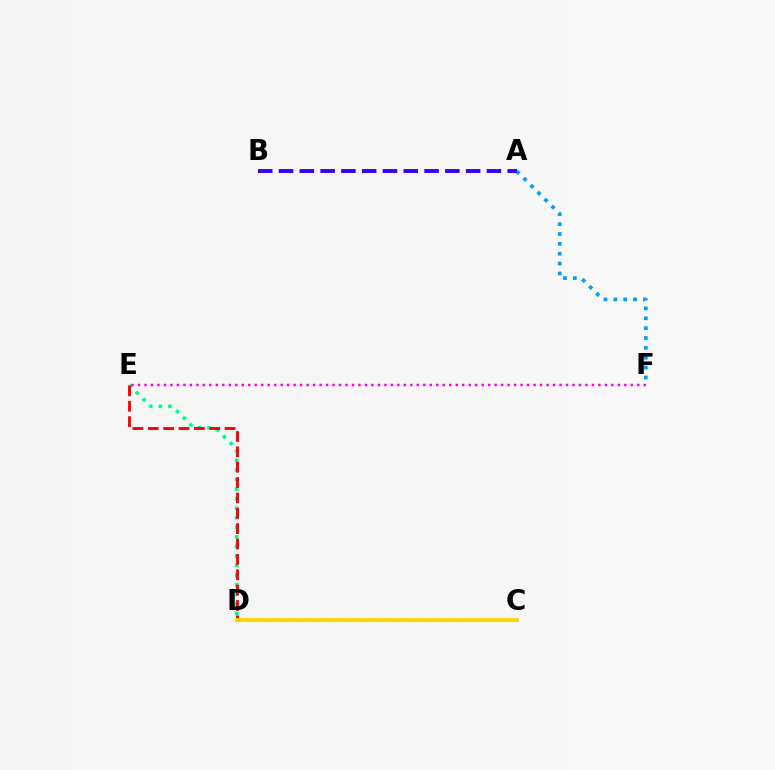{('A', 'F'): [{'color': '#009eff', 'line_style': 'dotted', 'thickness': 2.68}], ('A', 'B'): [{'color': '#3700ff', 'line_style': 'dashed', 'thickness': 2.82}], ('D', 'E'): [{'color': '#00ff86', 'line_style': 'dotted', 'thickness': 2.6}, {'color': '#ff0000', 'line_style': 'dashed', 'thickness': 2.09}], ('C', 'D'): [{'color': '#4fff00', 'line_style': 'dashed', 'thickness': 2.19}, {'color': '#ffd500', 'line_style': 'solid', 'thickness': 2.74}], ('E', 'F'): [{'color': '#ff00ed', 'line_style': 'dotted', 'thickness': 1.76}]}